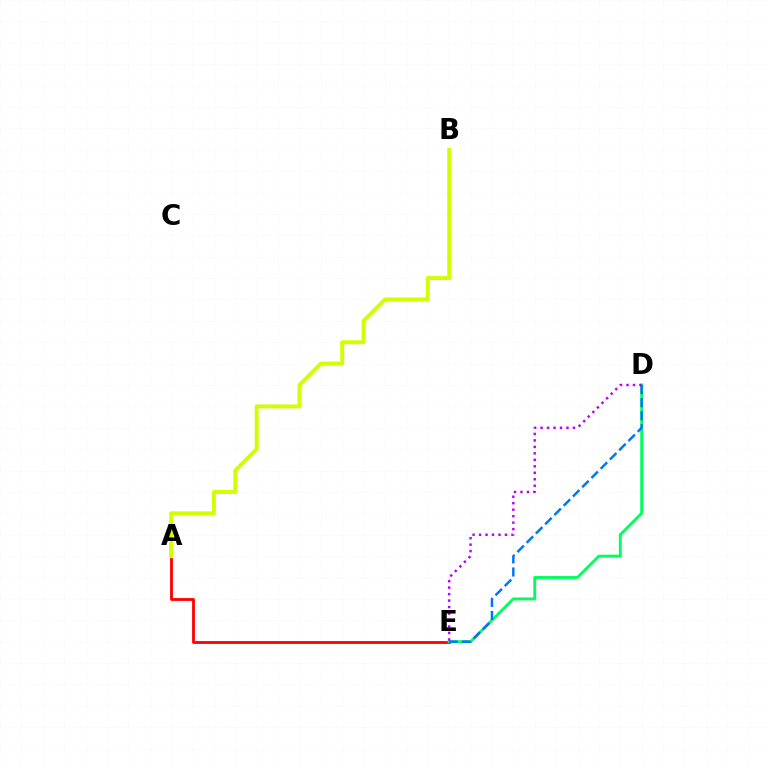{('A', 'E'): [{'color': '#ff0000', 'line_style': 'solid', 'thickness': 2.03}], ('D', 'E'): [{'color': '#00ff5c', 'line_style': 'solid', 'thickness': 2.08}, {'color': '#0074ff', 'line_style': 'dashed', 'thickness': 1.78}, {'color': '#b900ff', 'line_style': 'dotted', 'thickness': 1.76}], ('A', 'B'): [{'color': '#d1ff00', 'line_style': 'solid', 'thickness': 2.84}]}